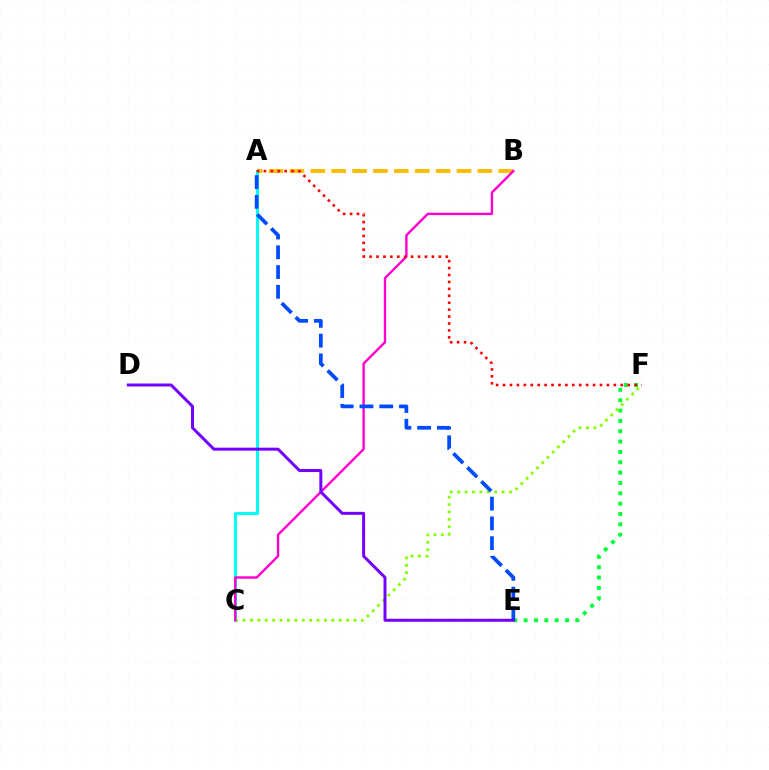{('E', 'F'): [{'color': '#00ff39', 'line_style': 'dotted', 'thickness': 2.81}], ('A', 'B'): [{'color': '#ffbd00', 'line_style': 'dashed', 'thickness': 2.84}], ('A', 'C'): [{'color': '#00fff6', 'line_style': 'solid', 'thickness': 2.21}], ('C', 'F'): [{'color': '#84ff00', 'line_style': 'dotted', 'thickness': 2.01}], ('B', 'C'): [{'color': '#ff00cf', 'line_style': 'solid', 'thickness': 1.72}], ('A', 'E'): [{'color': '#004bff', 'line_style': 'dashed', 'thickness': 2.69}], ('A', 'F'): [{'color': '#ff0000', 'line_style': 'dotted', 'thickness': 1.88}], ('D', 'E'): [{'color': '#7200ff', 'line_style': 'solid', 'thickness': 2.14}]}